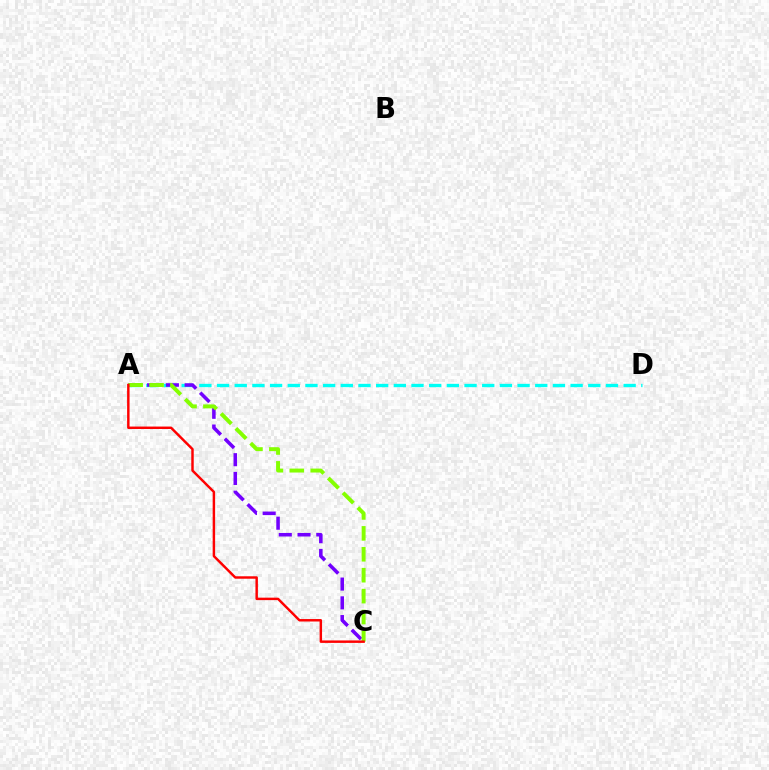{('A', 'D'): [{'color': '#00fff6', 'line_style': 'dashed', 'thickness': 2.4}], ('A', 'C'): [{'color': '#7200ff', 'line_style': 'dashed', 'thickness': 2.55}, {'color': '#84ff00', 'line_style': 'dashed', 'thickness': 2.84}, {'color': '#ff0000', 'line_style': 'solid', 'thickness': 1.77}]}